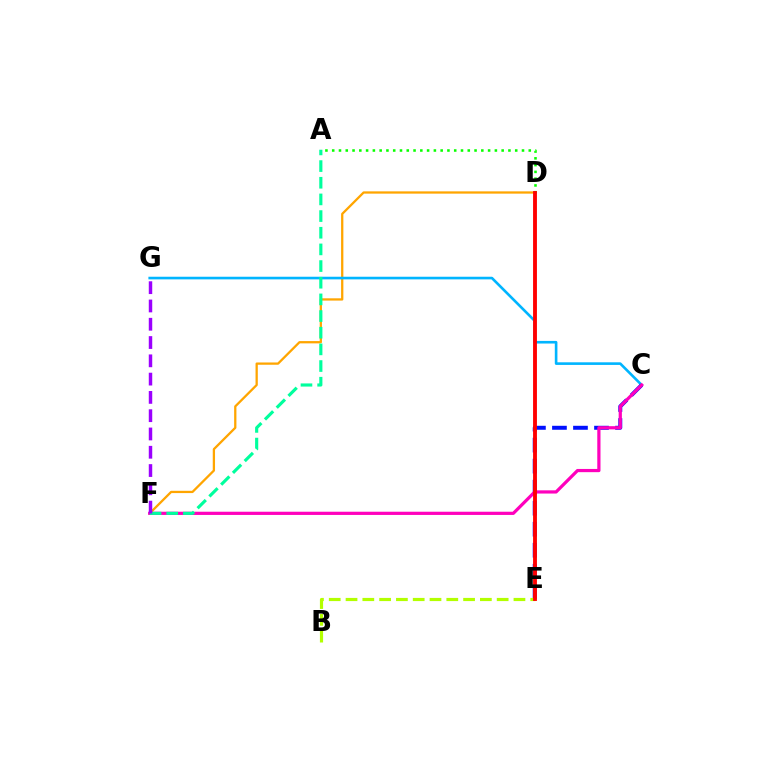{('D', 'F'): [{'color': '#ffa500', 'line_style': 'solid', 'thickness': 1.64}], ('C', 'G'): [{'color': '#00b5ff', 'line_style': 'solid', 'thickness': 1.89}], ('A', 'D'): [{'color': '#08ff00', 'line_style': 'dotted', 'thickness': 1.84}], ('C', 'E'): [{'color': '#0010ff', 'line_style': 'dashed', 'thickness': 2.86}], ('C', 'F'): [{'color': '#ff00bd', 'line_style': 'solid', 'thickness': 2.31}], ('B', 'E'): [{'color': '#b3ff00', 'line_style': 'dashed', 'thickness': 2.28}], ('A', 'F'): [{'color': '#00ff9d', 'line_style': 'dashed', 'thickness': 2.26}], ('F', 'G'): [{'color': '#9b00ff', 'line_style': 'dashed', 'thickness': 2.48}], ('D', 'E'): [{'color': '#ff0000', 'line_style': 'solid', 'thickness': 2.78}]}